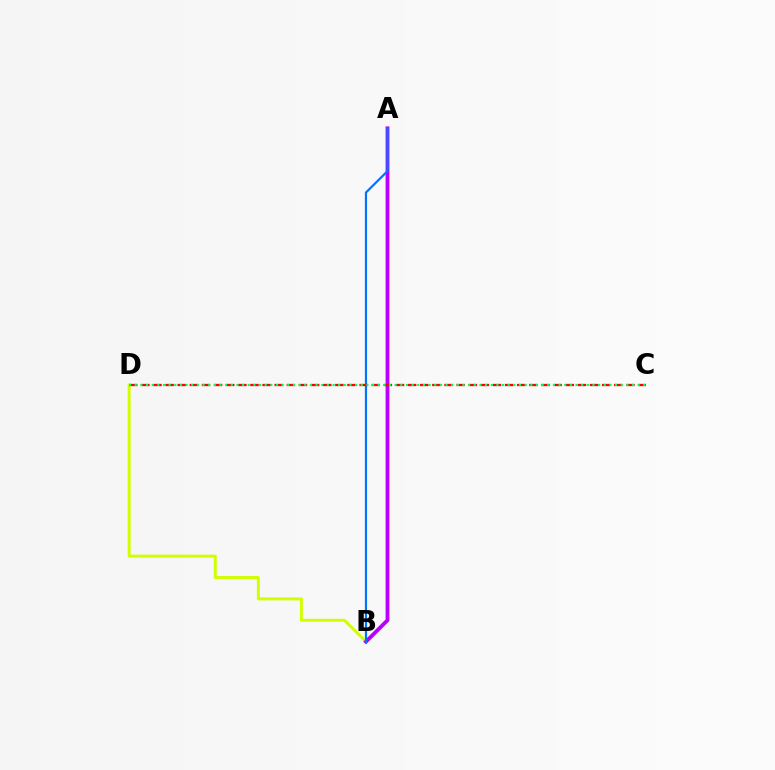{('B', 'D'): [{'color': '#d1ff00', 'line_style': 'solid', 'thickness': 2.12}], ('A', 'B'): [{'color': '#b900ff', 'line_style': 'solid', 'thickness': 2.76}, {'color': '#0074ff', 'line_style': 'solid', 'thickness': 1.58}], ('C', 'D'): [{'color': '#ff0000', 'line_style': 'dashed', 'thickness': 1.65}, {'color': '#00ff5c', 'line_style': 'dotted', 'thickness': 1.54}]}